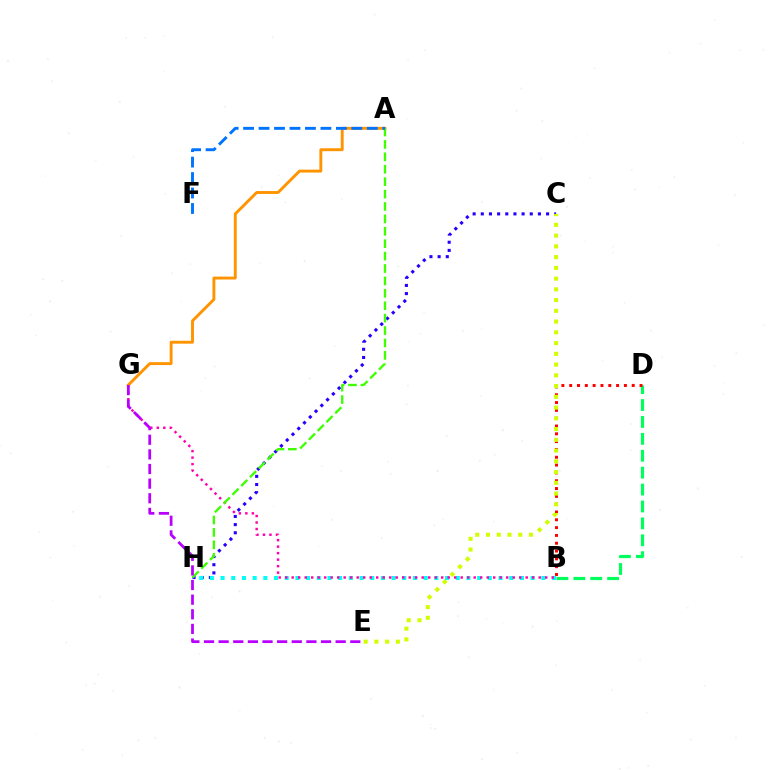{('B', 'D'): [{'color': '#00ff5c', 'line_style': 'dashed', 'thickness': 2.3}, {'color': '#ff0000', 'line_style': 'dotted', 'thickness': 2.12}], ('C', 'H'): [{'color': '#2500ff', 'line_style': 'dotted', 'thickness': 2.22}], ('C', 'E'): [{'color': '#d1ff00', 'line_style': 'dotted', 'thickness': 2.92}], ('B', 'H'): [{'color': '#00fff6', 'line_style': 'dotted', 'thickness': 2.9}], ('B', 'G'): [{'color': '#ff00ac', 'line_style': 'dotted', 'thickness': 1.77}], ('A', 'G'): [{'color': '#ff9400', 'line_style': 'solid', 'thickness': 2.09}], ('A', 'H'): [{'color': '#3dff00', 'line_style': 'dashed', 'thickness': 1.69}], ('E', 'G'): [{'color': '#b900ff', 'line_style': 'dashed', 'thickness': 1.99}], ('A', 'F'): [{'color': '#0074ff', 'line_style': 'dashed', 'thickness': 2.1}]}